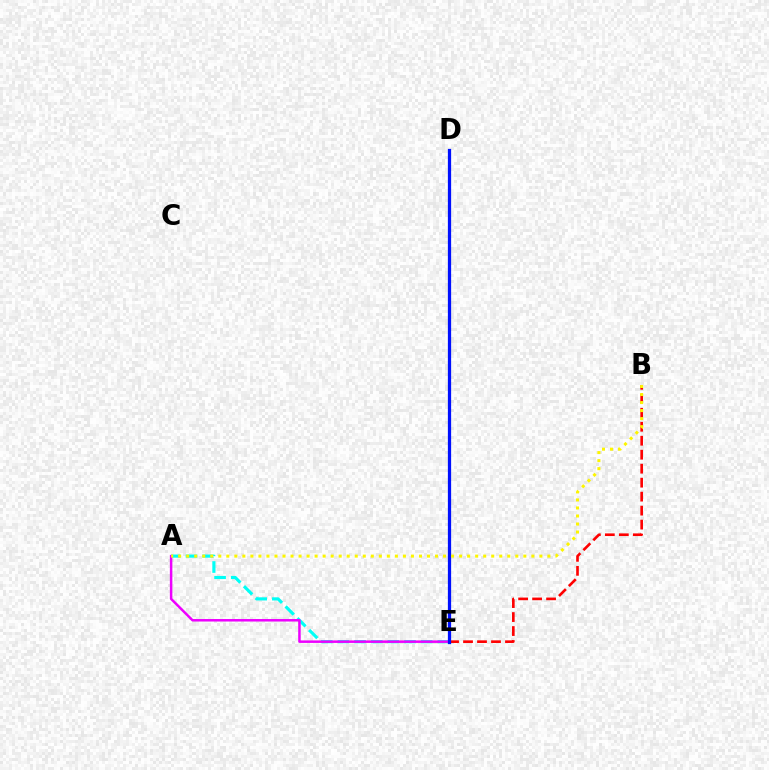{('B', 'E'): [{'color': '#ff0000', 'line_style': 'dashed', 'thickness': 1.9}], ('A', 'E'): [{'color': '#00fff6', 'line_style': 'dashed', 'thickness': 2.26}, {'color': '#ee00ff', 'line_style': 'solid', 'thickness': 1.8}], ('D', 'E'): [{'color': '#08ff00', 'line_style': 'dotted', 'thickness': 2.04}, {'color': '#0010ff', 'line_style': 'solid', 'thickness': 2.34}], ('A', 'B'): [{'color': '#fcf500', 'line_style': 'dotted', 'thickness': 2.18}]}